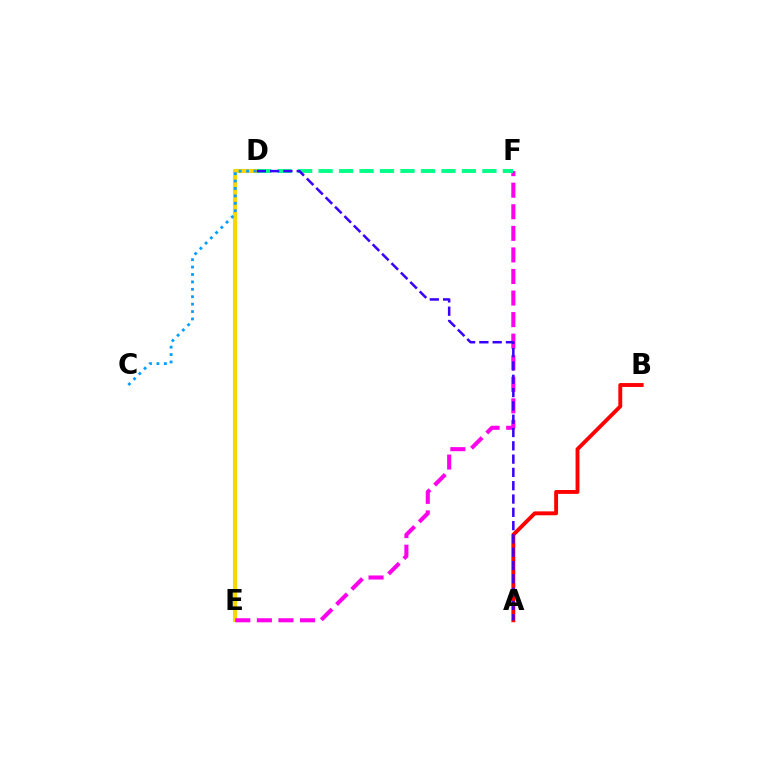{('A', 'B'): [{'color': '#ff0000', 'line_style': 'solid', 'thickness': 2.8}], ('D', 'E'): [{'color': '#4fff00', 'line_style': 'solid', 'thickness': 2.93}, {'color': '#ffd500', 'line_style': 'solid', 'thickness': 2.77}], ('E', 'F'): [{'color': '#ff00ed', 'line_style': 'dashed', 'thickness': 2.93}], ('D', 'F'): [{'color': '#00ff86', 'line_style': 'dashed', 'thickness': 2.78}], ('A', 'D'): [{'color': '#3700ff', 'line_style': 'dashed', 'thickness': 1.81}], ('C', 'D'): [{'color': '#009eff', 'line_style': 'dotted', 'thickness': 2.01}]}